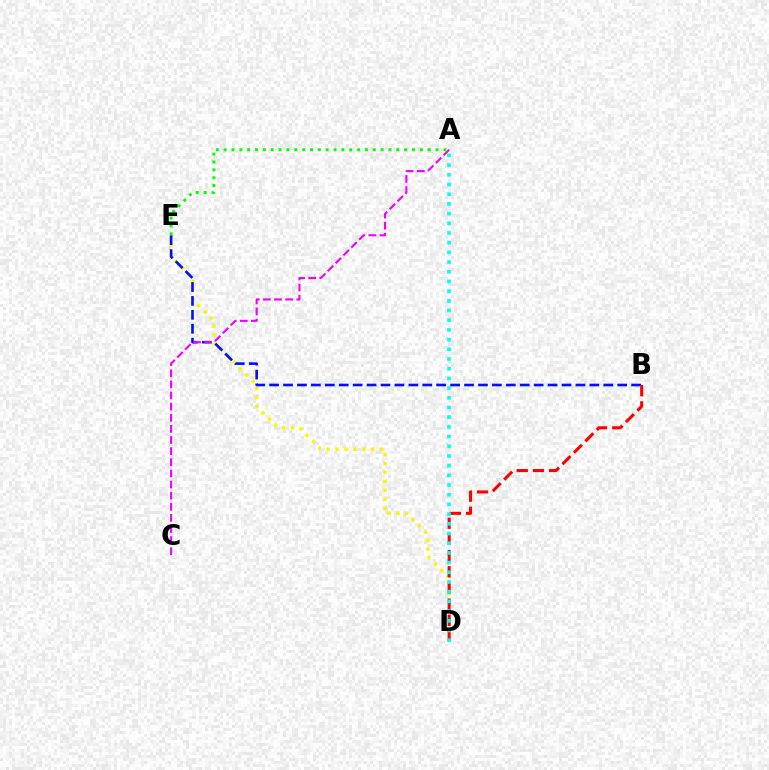{('D', 'E'): [{'color': '#fcf500', 'line_style': 'dotted', 'thickness': 2.42}], ('B', 'E'): [{'color': '#0010ff', 'line_style': 'dashed', 'thickness': 1.89}], ('B', 'D'): [{'color': '#ff0000', 'line_style': 'dashed', 'thickness': 2.2}], ('A', 'D'): [{'color': '#00fff6', 'line_style': 'dotted', 'thickness': 2.63}], ('A', 'C'): [{'color': '#ee00ff', 'line_style': 'dashed', 'thickness': 1.51}], ('A', 'E'): [{'color': '#08ff00', 'line_style': 'dotted', 'thickness': 2.13}]}